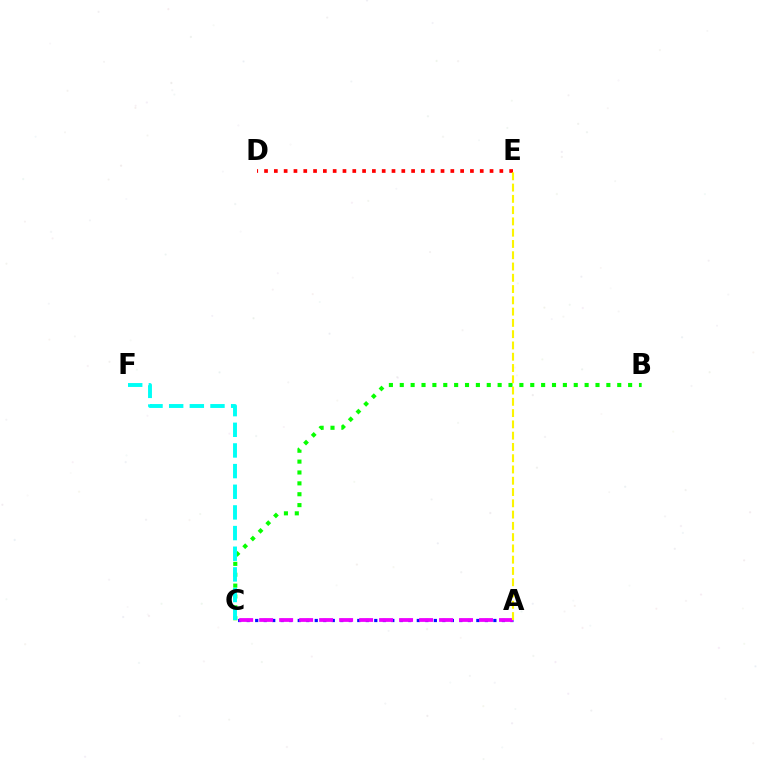{('D', 'E'): [{'color': '#ff0000', 'line_style': 'dotted', 'thickness': 2.66}], ('B', 'C'): [{'color': '#08ff00', 'line_style': 'dotted', 'thickness': 2.95}], ('C', 'F'): [{'color': '#00fff6', 'line_style': 'dashed', 'thickness': 2.81}], ('A', 'C'): [{'color': '#0010ff', 'line_style': 'dotted', 'thickness': 2.31}, {'color': '#ee00ff', 'line_style': 'dashed', 'thickness': 2.72}], ('A', 'E'): [{'color': '#fcf500', 'line_style': 'dashed', 'thickness': 1.53}]}